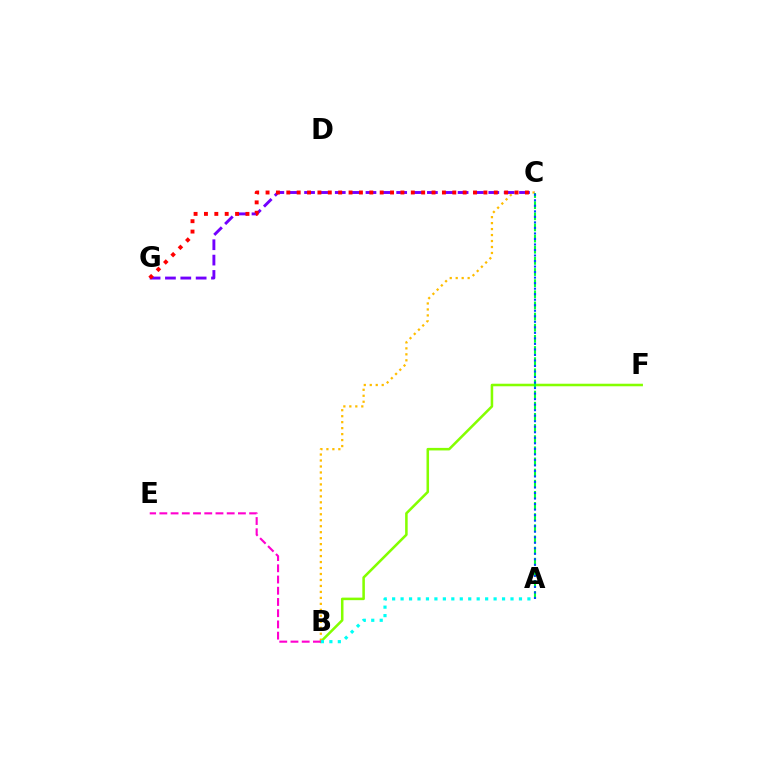{('B', 'F'): [{'color': '#84ff00', 'line_style': 'solid', 'thickness': 1.83}], ('B', 'C'): [{'color': '#ffbd00', 'line_style': 'dotted', 'thickness': 1.62}], ('A', 'C'): [{'color': '#00ff39', 'line_style': 'dashed', 'thickness': 1.51}, {'color': '#004bff', 'line_style': 'dotted', 'thickness': 1.5}], ('C', 'G'): [{'color': '#7200ff', 'line_style': 'dashed', 'thickness': 2.09}, {'color': '#ff0000', 'line_style': 'dotted', 'thickness': 2.82}], ('A', 'B'): [{'color': '#00fff6', 'line_style': 'dotted', 'thickness': 2.3}], ('B', 'E'): [{'color': '#ff00cf', 'line_style': 'dashed', 'thickness': 1.52}]}